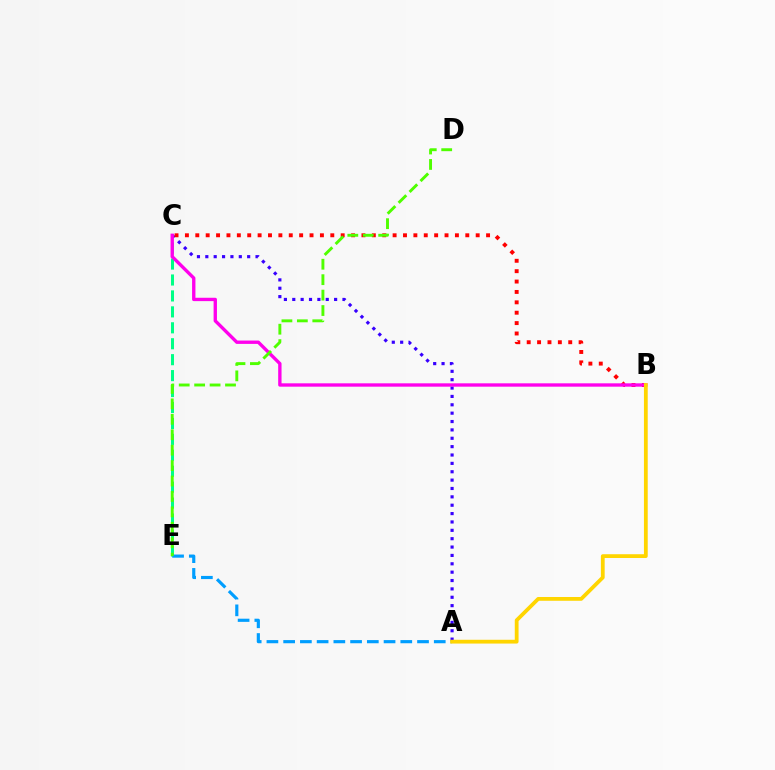{('C', 'E'): [{'color': '#00ff86', 'line_style': 'dashed', 'thickness': 2.17}], ('A', 'C'): [{'color': '#3700ff', 'line_style': 'dotted', 'thickness': 2.27}], ('B', 'C'): [{'color': '#ff0000', 'line_style': 'dotted', 'thickness': 2.82}, {'color': '#ff00ed', 'line_style': 'solid', 'thickness': 2.41}], ('A', 'E'): [{'color': '#009eff', 'line_style': 'dashed', 'thickness': 2.27}], ('D', 'E'): [{'color': '#4fff00', 'line_style': 'dashed', 'thickness': 2.1}], ('A', 'B'): [{'color': '#ffd500', 'line_style': 'solid', 'thickness': 2.72}]}